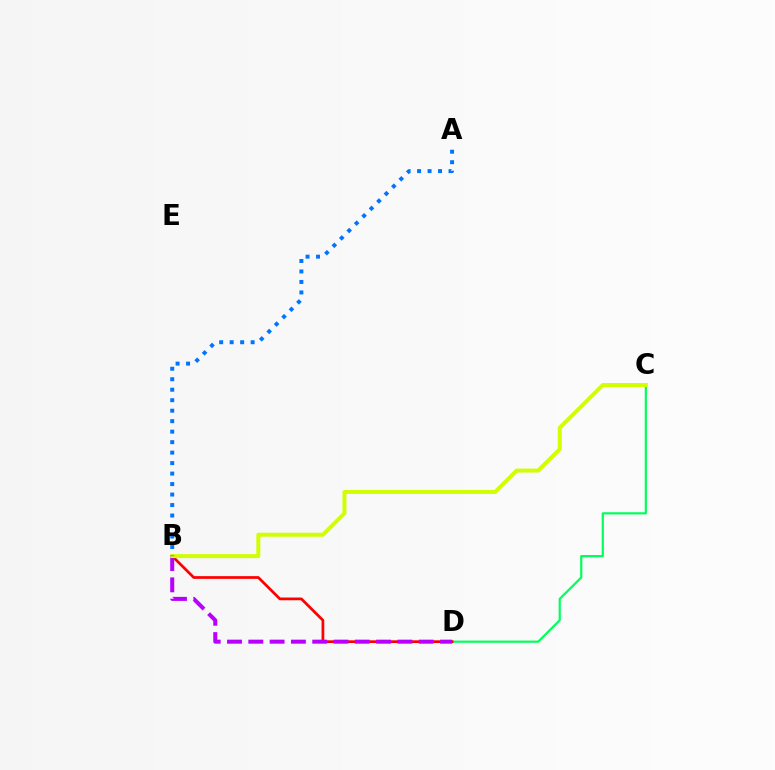{('C', 'D'): [{'color': '#00ff5c', 'line_style': 'solid', 'thickness': 1.57}], ('B', 'D'): [{'color': '#ff0000', 'line_style': 'solid', 'thickness': 1.97}, {'color': '#b900ff', 'line_style': 'dashed', 'thickness': 2.89}], ('B', 'C'): [{'color': '#d1ff00', 'line_style': 'solid', 'thickness': 2.86}], ('A', 'B'): [{'color': '#0074ff', 'line_style': 'dotted', 'thickness': 2.85}]}